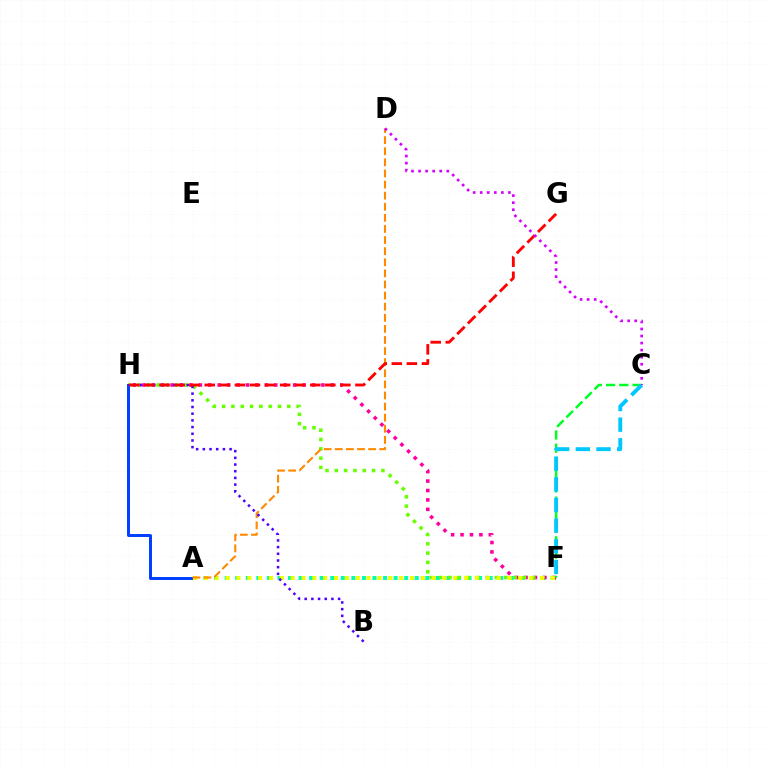{('A', 'F'): [{'color': '#00ffaf', 'line_style': 'dotted', 'thickness': 2.87}, {'color': '#eeff00', 'line_style': 'dotted', 'thickness': 2.95}], ('F', 'H'): [{'color': '#ff00a0', 'line_style': 'dotted', 'thickness': 2.56}, {'color': '#66ff00', 'line_style': 'dotted', 'thickness': 2.53}], ('A', 'H'): [{'color': '#003fff', 'line_style': 'solid', 'thickness': 2.14}], ('A', 'D'): [{'color': '#ff8800', 'line_style': 'dashed', 'thickness': 1.51}], ('C', 'F'): [{'color': '#00ff27', 'line_style': 'dashed', 'thickness': 1.8}, {'color': '#00c7ff', 'line_style': 'dashed', 'thickness': 2.81}], ('B', 'H'): [{'color': '#4f00ff', 'line_style': 'dotted', 'thickness': 1.82}], ('G', 'H'): [{'color': '#ff0000', 'line_style': 'dashed', 'thickness': 2.05}], ('C', 'D'): [{'color': '#d600ff', 'line_style': 'dotted', 'thickness': 1.92}]}